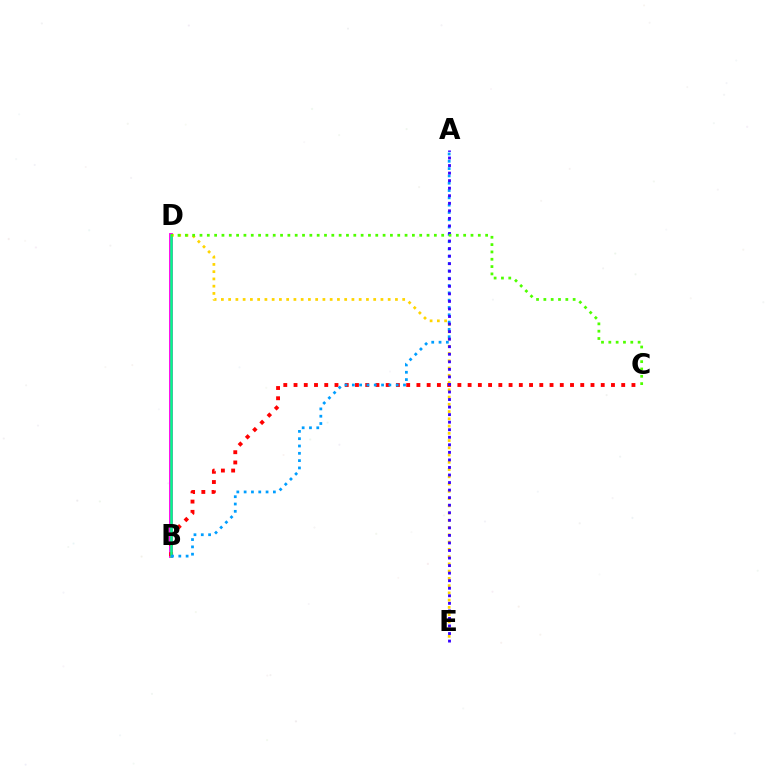{('D', 'E'): [{'color': '#ffd500', 'line_style': 'dotted', 'thickness': 1.97}], ('B', 'D'): [{'color': '#ff00ed', 'line_style': 'solid', 'thickness': 2.77}, {'color': '#00ff86', 'line_style': 'solid', 'thickness': 1.81}], ('B', 'C'): [{'color': '#ff0000', 'line_style': 'dotted', 'thickness': 2.78}], ('A', 'B'): [{'color': '#009eff', 'line_style': 'dotted', 'thickness': 1.99}], ('A', 'E'): [{'color': '#3700ff', 'line_style': 'dotted', 'thickness': 2.05}], ('C', 'D'): [{'color': '#4fff00', 'line_style': 'dotted', 'thickness': 1.99}]}